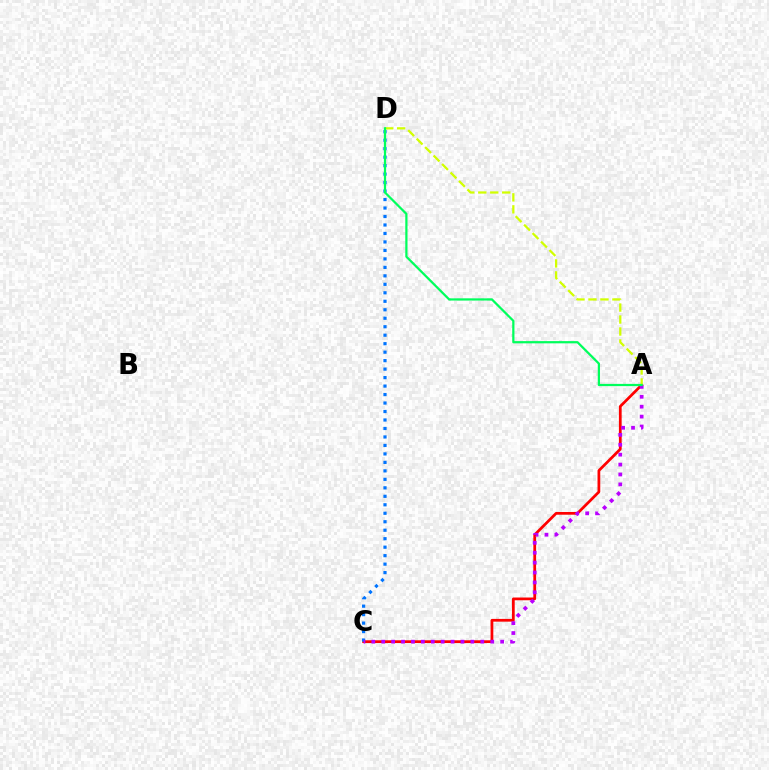{('A', 'C'): [{'color': '#ff0000', 'line_style': 'solid', 'thickness': 1.98}, {'color': '#b900ff', 'line_style': 'dotted', 'thickness': 2.69}], ('C', 'D'): [{'color': '#0074ff', 'line_style': 'dotted', 'thickness': 2.3}], ('A', 'D'): [{'color': '#d1ff00', 'line_style': 'dashed', 'thickness': 1.63}, {'color': '#00ff5c', 'line_style': 'solid', 'thickness': 1.61}]}